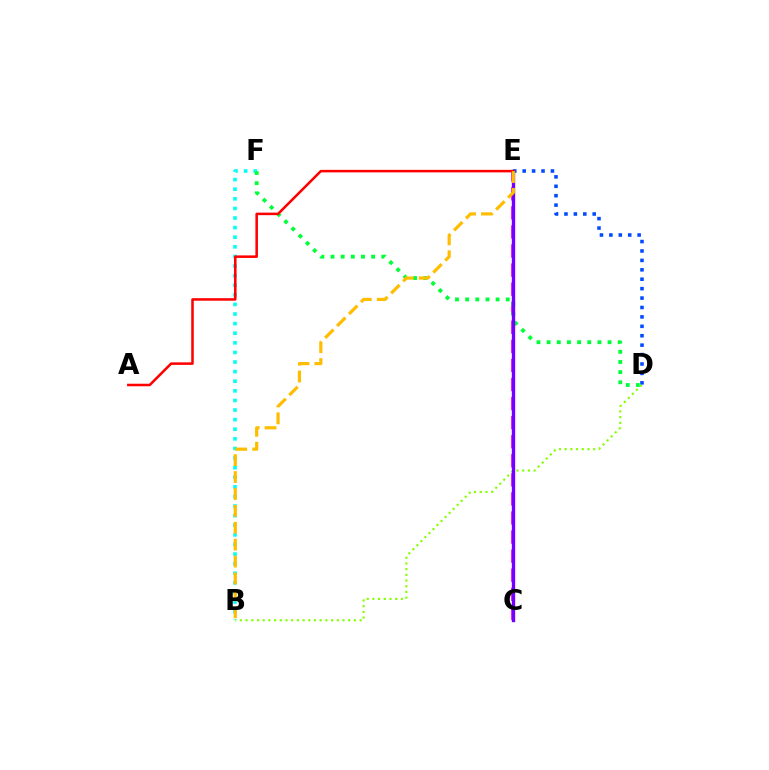{('C', 'E'): [{'color': '#ff00cf', 'line_style': 'dashed', 'thickness': 2.59}, {'color': '#7200ff', 'line_style': 'solid', 'thickness': 2.42}], ('B', 'F'): [{'color': '#00fff6', 'line_style': 'dotted', 'thickness': 2.61}], ('D', 'F'): [{'color': '#00ff39', 'line_style': 'dotted', 'thickness': 2.76}], ('B', 'D'): [{'color': '#84ff00', 'line_style': 'dotted', 'thickness': 1.55}], ('D', 'E'): [{'color': '#004bff', 'line_style': 'dotted', 'thickness': 2.56}], ('A', 'E'): [{'color': '#ff0000', 'line_style': 'solid', 'thickness': 1.82}], ('B', 'E'): [{'color': '#ffbd00', 'line_style': 'dashed', 'thickness': 2.3}]}